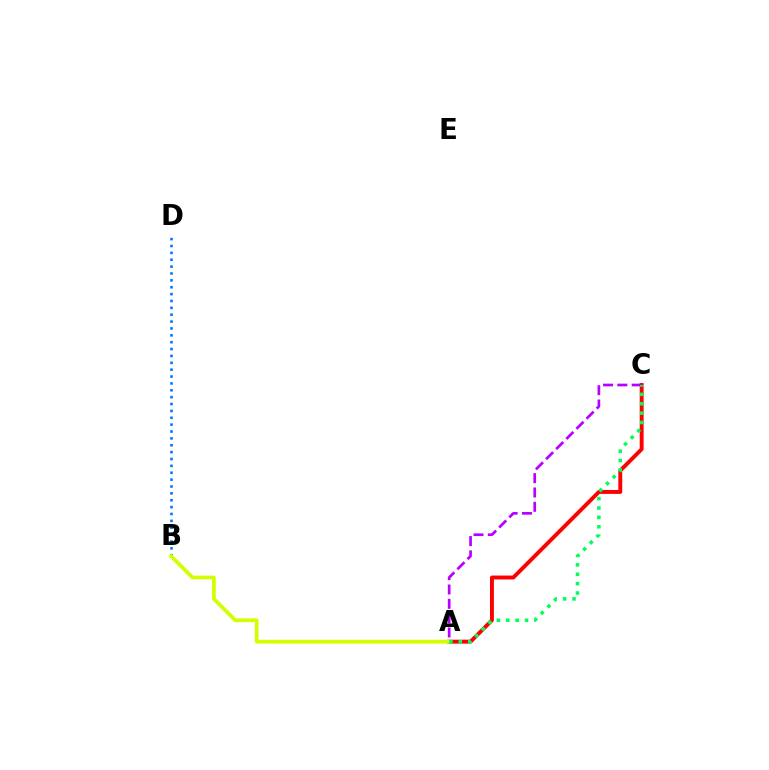{('A', 'C'): [{'color': '#ff0000', 'line_style': 'solid', 'thickness': 2.81}, {'color': '#b900ff', 'line_style': 'dashed', 'thickness': 1.95}, {'color': '#00ff5c', 'line_style': 'dotted', 'thickness': 2.55}], ('B', 'D'): [{'color': '#0074ff', 'line_style': 'dotted', 'thickness': 1.87}], ('A', 'B'): [{'color': '#d1ff00', 'line_style': 'solid', 'thickness': 2.69}]}